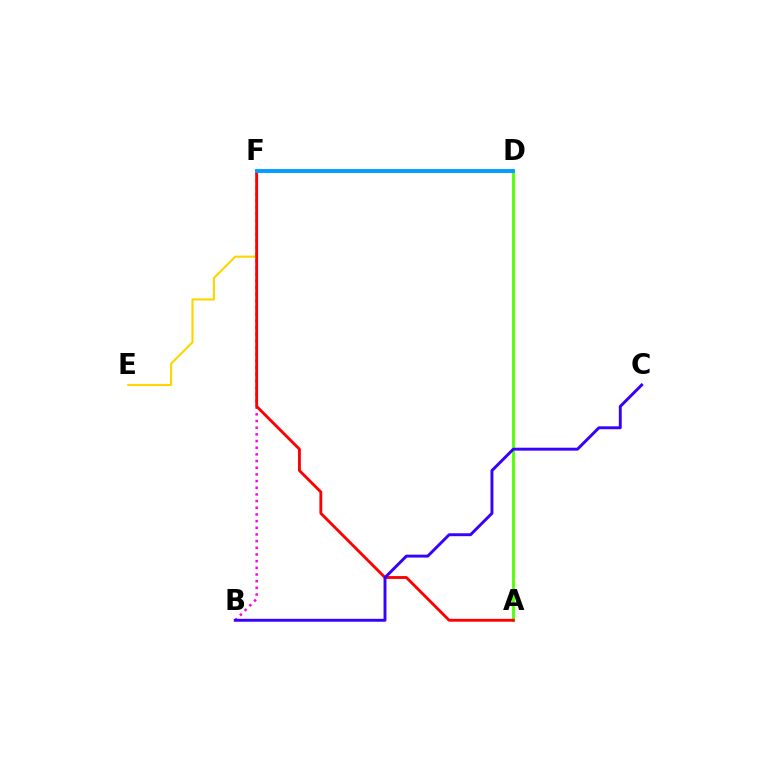{('B', 'F'): [{'color': '#ff00ed', 'line_style': 'dotted', 'thickness': 1.81}], ('E', 'F'): [{'color': '#ffd500', 'line_style': 'solid', 'thickness': 1.53}], ('A', 'D'): [{'color': '#4fff00', 'line_style': 'solid', 'thickness': 2.02}], ('A', 'F'): [{'color': '#ff0000', 'line_style': 'solid', 'thickness': 2.05}], ('B', 'C'): [{'color': '#3700ff', 'line_style': 'solid', 'thickness': 2.1}], ('D', 'F'): [{'color': '#00ff86', 'line_style': 'dotted', 'thickness': 1.56}, {'color': '#009eff', 'line_style': 'solid', 'thickness': 2.8}]}